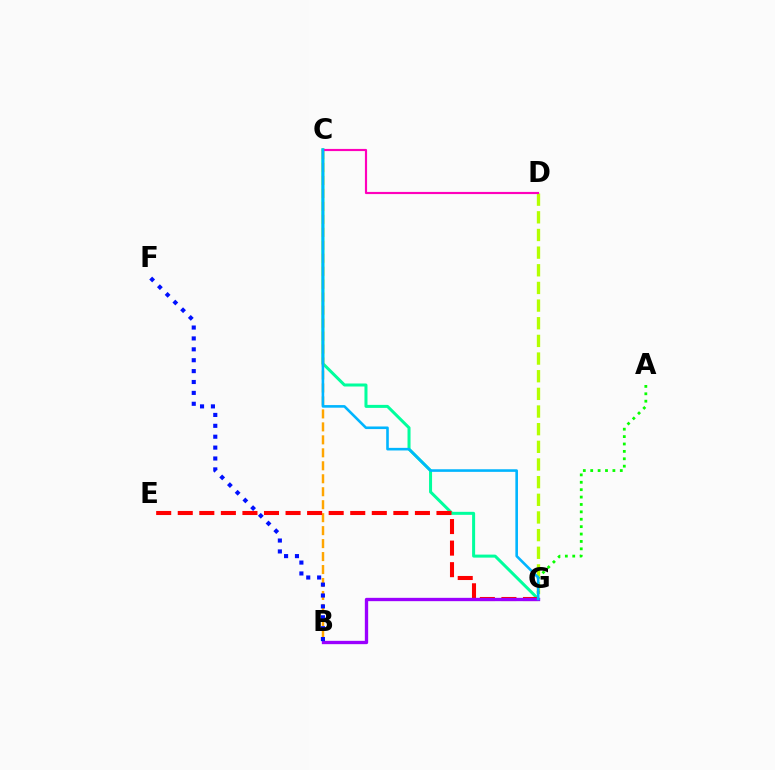{('C', 'G'): [{'color': '#00ff9d', 'line_style': 'solid', 'thickness': 2.17}, {'color': '#00b5ff', 'line_style': 'solid', 'thickness': 1.87}], ('B', 'C'): [{'color': '#ffa500', 'line_style': 'dashed', 'thickness': 1.76}], ('D', 'G'): [{'color': '#b3ff00', 'line_style': 'dashed', 'thickness': 2.4}], ('C', 'D'): [{'color': '#ff00bd', 'line_style': 'solid', 'thickness': 1.56}], ('E', 'G'): [{'color': '#ff0000', 'line_style': 'dashed', 'thickness': 2.93}], ('B', 'G'): [{'color': '#9b00ff', 'line_style': 'solid', 'thickness': 2.39}], ('A', 'G'): [{'color': '#08ff00', 'line_style': 'dotted', 'thickness': 2.01}], ('B', 'F'): [{'color': '#0010ff', 'line_style': 'dotted', 'thickness': 2.96}]}